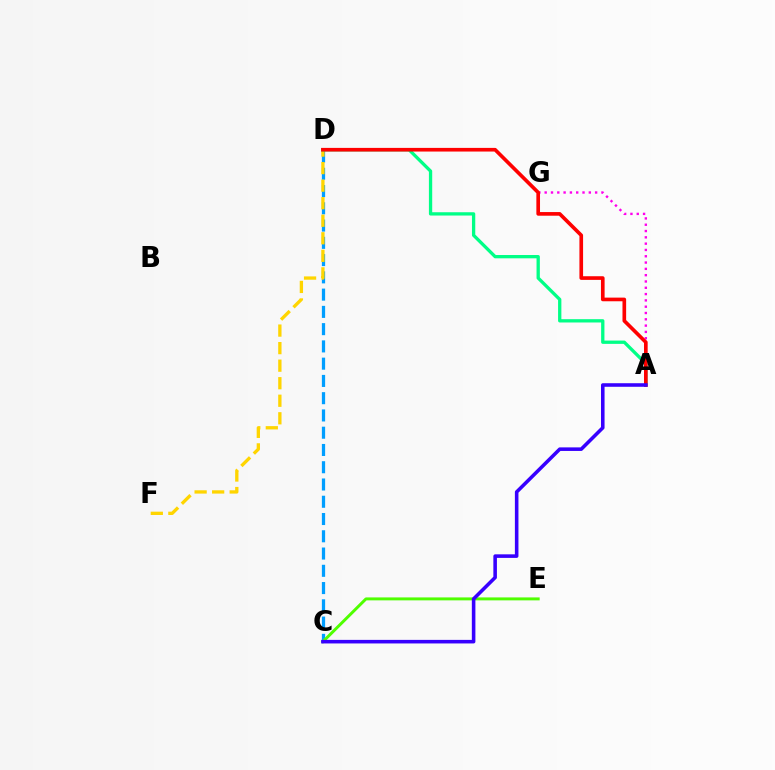{('A', 'G'): [{'color': '#ff00ed', 'line_style': 'dotted', 'thickness': 1.71}], ('C', 'D'): [{'color': '#009eff', 'line_style': 'dashed', 'thickness': 2.34}], ('D', 'F'): [{'color': '#ffd500', 'line_style': 'dashed', 'thickness': 2.38}], ('C', 'E'): [{'color': '#4fff00', 'line_style': 'solid', 'thickness': 2.12}], ('A', 'D'): [{'color': '#00ff86', 'line_style': 'solid', 'thickness': 2.38}, {'color': '#ff0000', 'line_style': 'solid', 'thickness': 2.63}], ('A', 'C'): [{'color': '#3700ff', 'line_style': 'solid', 'thickness': 2.57}]}